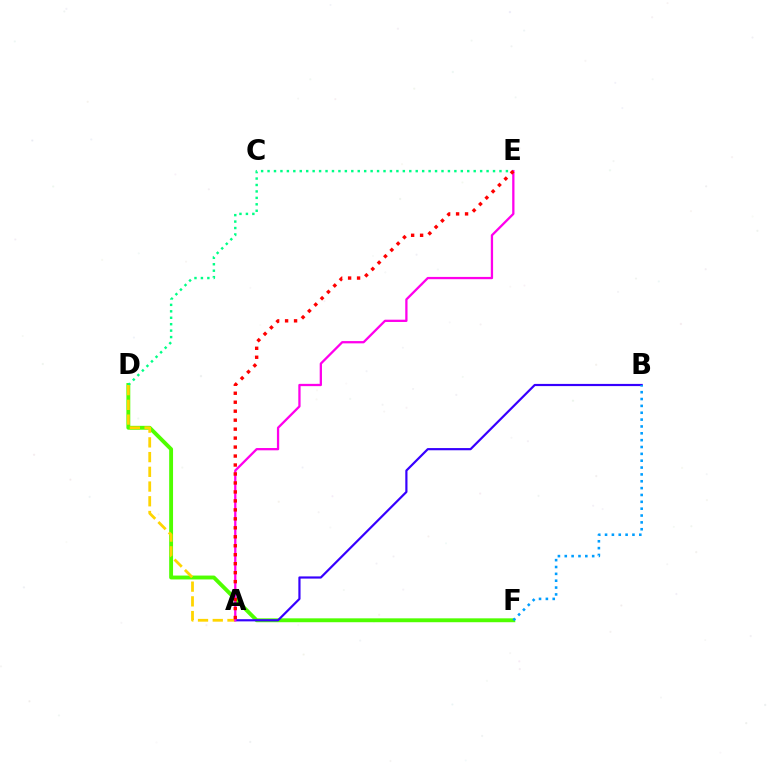{('D', 'F'): [{'color': '#4fff00', 'line_style': 'solid', 'thickness': 2.79}], ('D', 'E'): [{'color': '#00ff86', 'line_style': 'dotted', 'thickness': 1.75}], ('A', 'B'): [{'color': '#3700ff', 'line_style': 'solid', 'thickness': 1.58}], ('A', 'D'): [{'color': '#ffd500', 'line_style': 'dashed', 'thickness': 2.0}], ('B', 'F'): [{'color': '#009eff', 'line_style': 'dotted', 'thickness': 1.86}], ('A', 'E'): [{'color': '#ff00ed', 'line_style': 'solid', 'thickness': 1.64}, {'color': '#ff0000', 'line_style': 'dotted', 'thickness': 2.44}]}